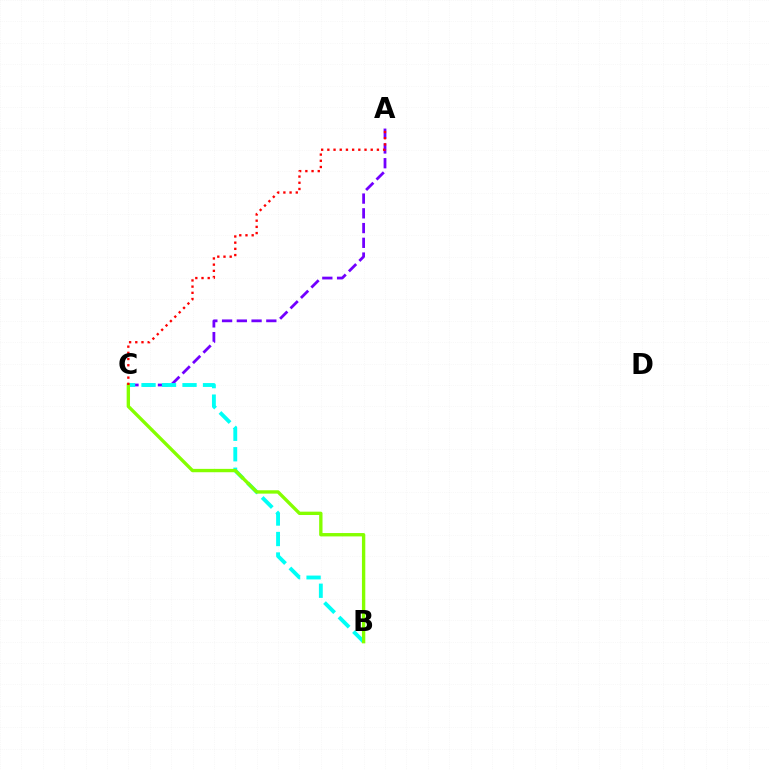{('A', 'C'): [{'color': '#7200ff', 'line_style': 'dashed', 'thickness': 2.0}, {'color': '#ff0000', 'line_style': 'dotted', 'thickness': 1.68}], ('B', 'C'): [{'color': '#00fff6', 'line_style': 'dashed', 'thickness': 2.78}, {'color': '#84ff00', 'line_style': 'solid', 'thickness': 2.42}]}